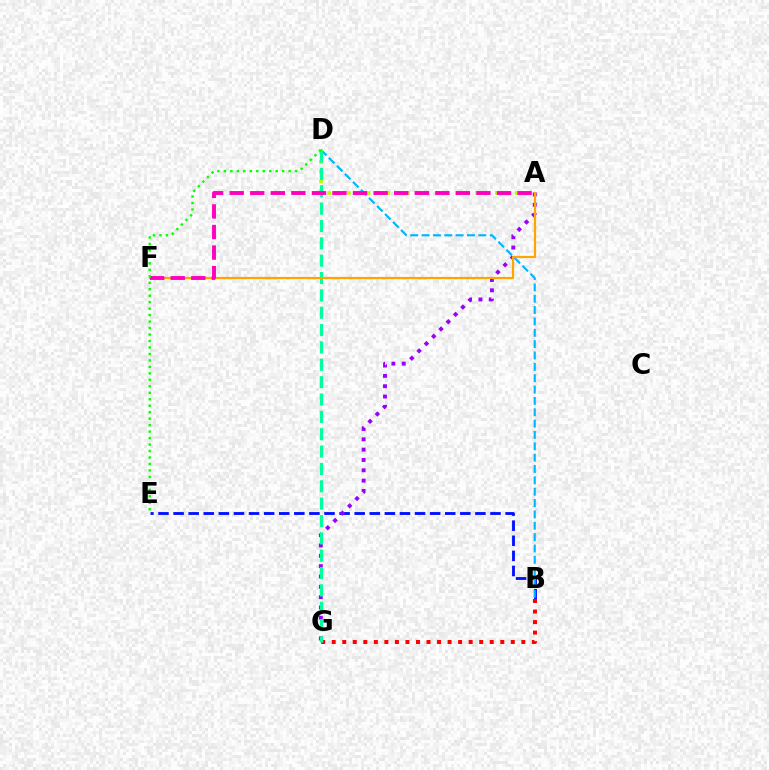{('B', 'E'): [{'color': '#0010ff', 'line_style': 'dashed', 'thickness': 2.05}], ('B', 'D'): [{'color': '#00b5ff', 'line_style': 'dashed', 'thickness': 1.54}], ('A', 'G'): [{'color': '#9b00ff', 'line_style': 'dotted', 'thickness': 2.81}], ('B', 'G'): [{'color': '#ff0000', 'line_style': 'dotted', 'thickness': 2.86}], ('A', 'D'): [{'color': '#b3ff00', 'line_style': 'dotted', 'thickness': 2.68}], ('D', 'G'): [{'color': '#00ff9d', 'line_style': 'dashed', 'thickness': 2.36}], ('A', 'F'): [{'color': '#ffa500', 'line_style': 'solid', 'thickness': 1.59}, {'color': '#ff00bd', 'line_style': 'dashed', 'thickness': 2.79}], ('D', 'E'): [{'color': '#08ff00', 'line_style': 'dotted', 'thickness': 1.76}]}